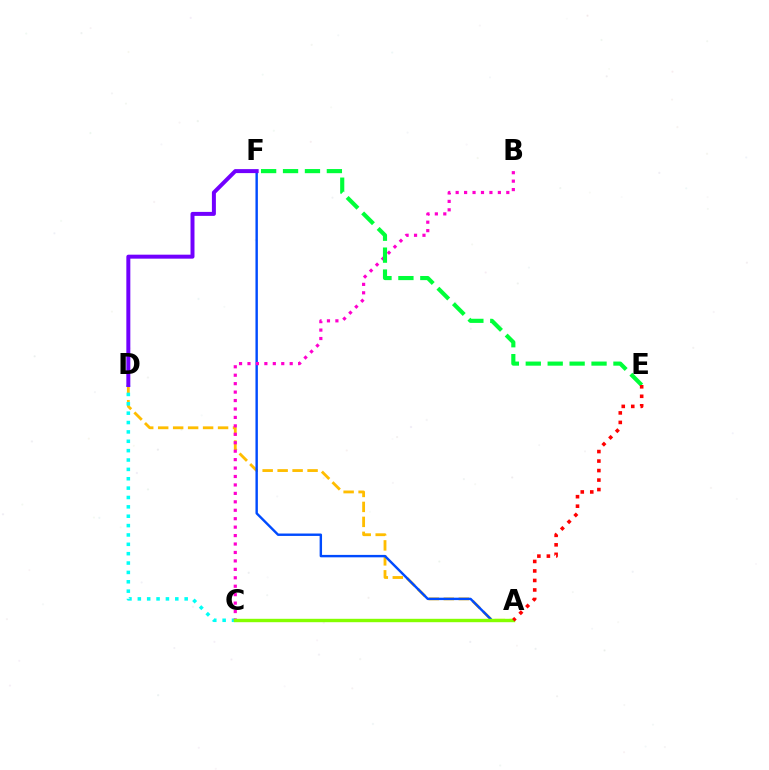{('A', 'D'): [{'color': '#ffbd00', 'line_style': 'dashed', 'thickness': 2.03}], ('A', 'F'): [{'color': '#004bff', 'line_style': 'solid', 'thickness': 1.74}], ('C', 'D'): [{'color': '#00fff6', 'line_style': 'dotted', 'thickness': 2.55}], ('D', 'F'): [{'color': '#7200ff', 'line_style': 'solid', 'thickness': 2.87}], ('B', 'C'): [{'color': '#ff00cf', 'line_style': 'dotted', 'thickness': 2.29}], ('A', 'C'): [{'color': '#84ff00', 'line_style': 'solid', 'thickness': 2.45}], ('E', 'F'): [{'color': '#00ff39', 'line_style': 'dashed', 'thickness': 2.98}], ('A', 'E'): [{'color': '#ff0000', 'line_style': 'dotted', 'thickness': 2.58}]}